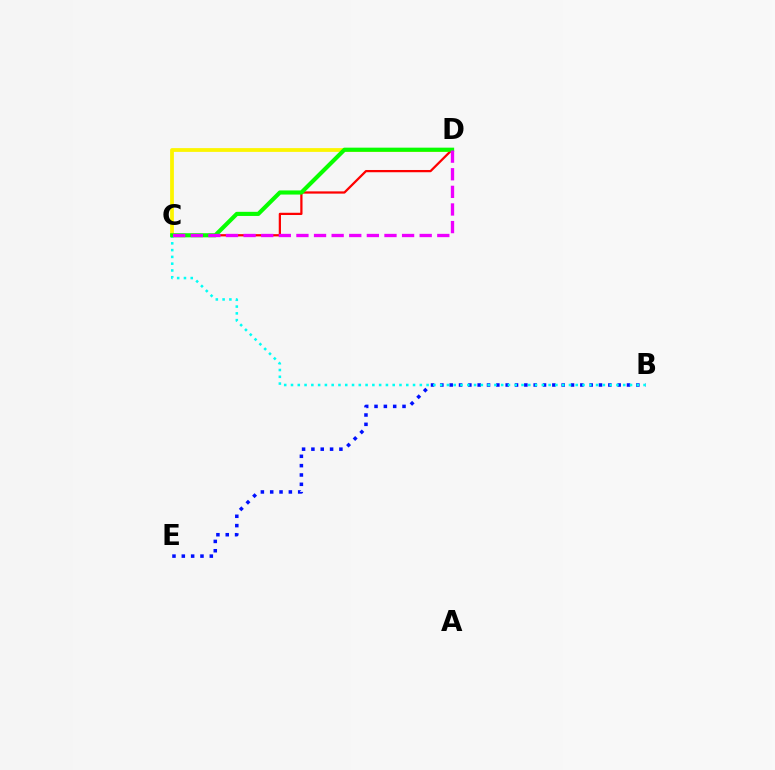{('B', 'E'): [{'color': '#0010ff', 'line_style': 'dotted', 'thickness': 2.54}], ('C', 'D'): [{'color': '#fcf500', 'line_style': 'solid', 'thickness': 2.71}, {'color': '#ff0000', 'line_style': 'solid', 'thickness': 1.62}, {'color': '#08ff00', 'line_style': 'solid', 'thickness': 2.97}, {'color': '#ee00ff', 'line_style': 'dashed', 'thickness': 2.39}], ('B', 'C'): [{'color': '#00fff6', 'line_style': 'dotted', 'thickness': 1.84}]}